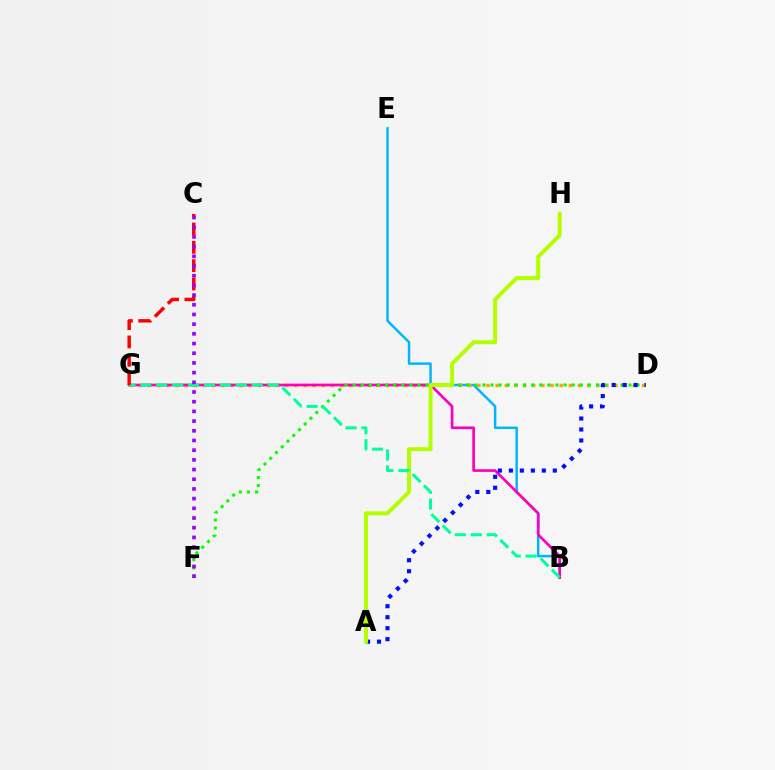{('B', 'E'): [{'color': '#00b5ff', 'line_style': 'solid', 'thickness': 1.77}], ('D', 'G'): [{'color': '#ffa500', 'line_style': 'dotted', 'thickness': 2.49}], ('B', 'G'): [{'color': '#ff00bd', 'line_style': 'solid', 'thickness': 1.93}, {'color': '#00ff9d', 'line_style': 'dashed', 'thickness': 2.16}], ('D', 'F'): [{'color': '#08ff00', 'line_style': 'dotted', 'thickness': 2.2}], ('A', 'D'): [{'color': '#0010ff', 'line_style': 'dotted', 'thickness': 2.98}], ('A', 'H'): [{'color': '#b3ff00', 'line_style': 'solid', 'thickness': 2.87}], ('C', 'G'): [{'color': '#ff0000', 'line_style': 'dashed', 'thickness': 2.49}], ('C', 'F'): [{'color': '#9b00ff', 'line_style': 'dotted', 'thickness': 2.63}]}